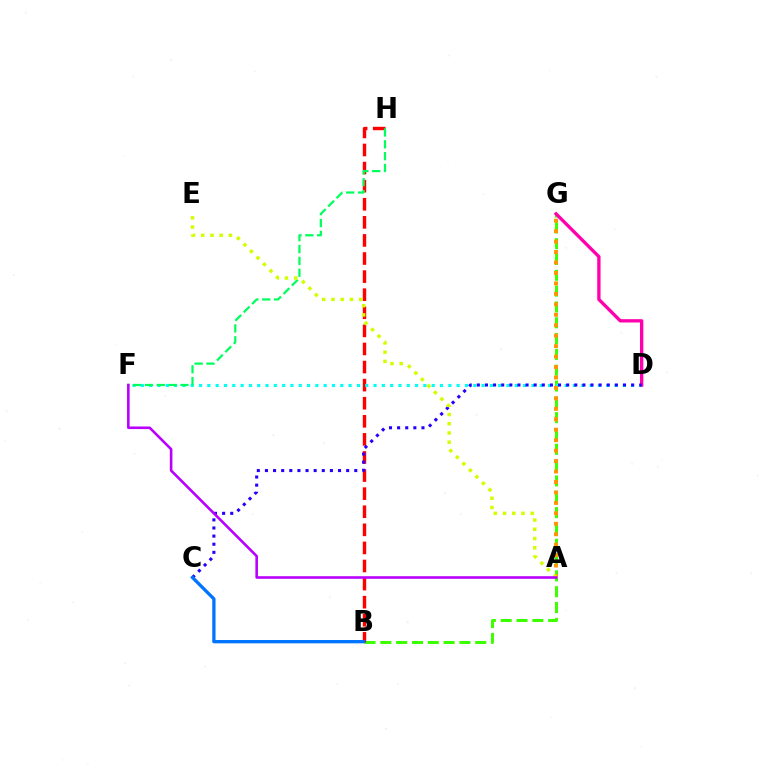{('B', 'G'): [{'color': '#3dff00', 'line_style': 'dashed', 'thickness': 2.15}], ('B', 'H'): [{'color': '#ff0000', 'line_style': 'dashed', 'thickness': 2.46}], ('D', 'F'): [{'color': '#00fff6', 'line_style': 'dotted', 'thickness': 2.26}], ('A', 'G'): [{'color': '#ff9400', 'line_style': 'dotted', 'thickness': 2.84}], ('D', 'G'): [{'color': '#ff00ac', 'line_style': 'solid', 'thickness': 2.39}], ('C', 'D'): [{'color': '#2500ff', 'line_style': 'dotted', 'thickness': 2.21}], ('B', 'C'): [{'color': '#0074ff', 'line_style': 'solid', 'thickness': 2.38}], ('F', 'H'): [{'color': '#00ff5c', 'line_style': 'dashed', 'thickness': 1.61}], ('A', 'E'): [{'color': '#d1ff00', 'line_style': 'dotted', 'thickness': 2.51}], ('A', 'F'): [{'color': '#b900ff', 'line_style': 'solid', 'thickness': 1.87}]}